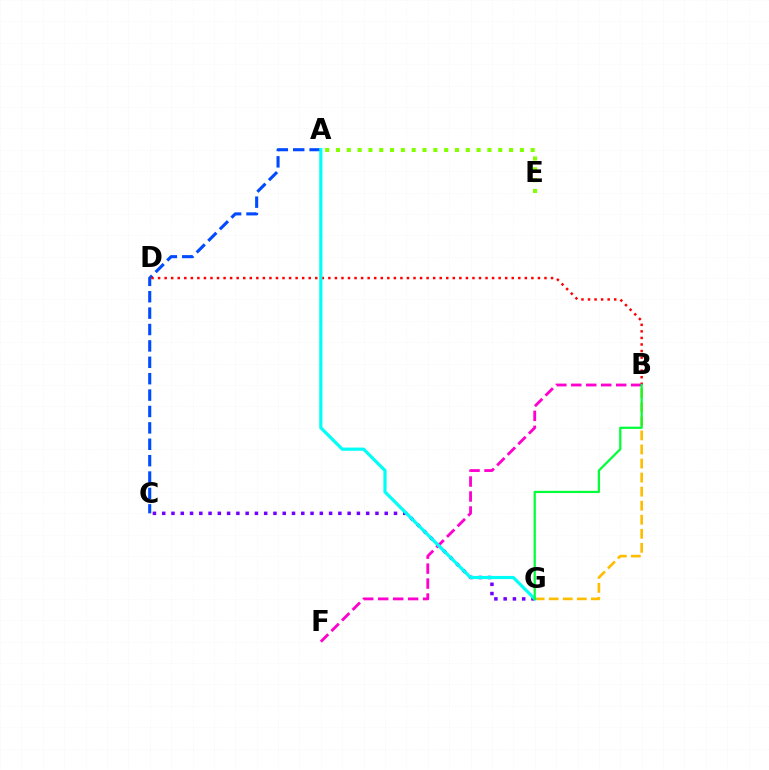{('A', 'C'): [{'color': '#004bff', 'line_style': 'dashed', 'thickness': 2.23}], ('C', 'G'): [{'color': '#7200ff', 'line_style': 'dotted', 'thickness': 2.52}], ('B', 'D'): [{'color': '#ff0000', 'line_style': 'dotted', 'thickness': 1.78}], ('B', 'F'): [{'color': '#ff00cf', 'line_style': 'dashed', 'thickness': 2.03}], ('B', 'G'): [{'color': '#ffbd00', 'line_style': 'dashed', 'thickness': 1.91}, {'color': '#00ff39', 'line_style': 'solid', 'thickness': 1.61}], ('A', 'G'): [{'color': '#00fff6', 'line_style': 'solid', 'thickness': 2.29}], ('A', 'E'): [{'color': '#84ff00', 'line_style': 'dotted', 'thickness': 2.94}]}